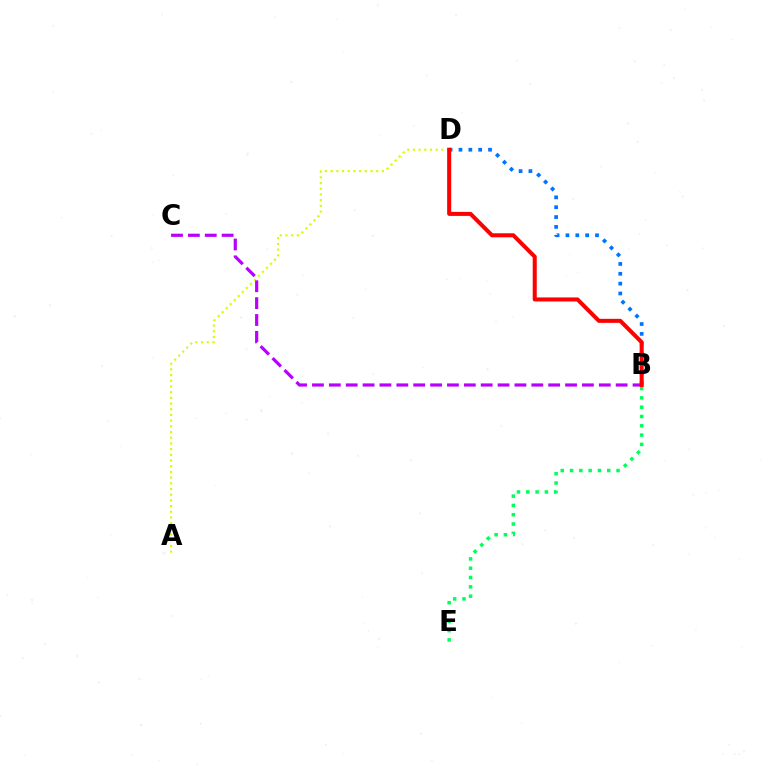{('A', 'D'): [{'color': '#d1ff00', 'line_style': 'dotted', 'thickness': 1.55}], ('B', 'C'): [{'color': '#b900ff', 'line_style': 'dashed', 'thickness': 2.29}], ('B', 'D'): [{'color': '#0074ff', 'line_style': 'dotted', 'thickness': 2.68}, {'color': '#ff0000', 'line_style': 'solid', 'thickness': 2.9}], ('B', 'E'): [{'color': '#00ff5c', 'line_style': 'dotted', 'thickness': 2.53}]}